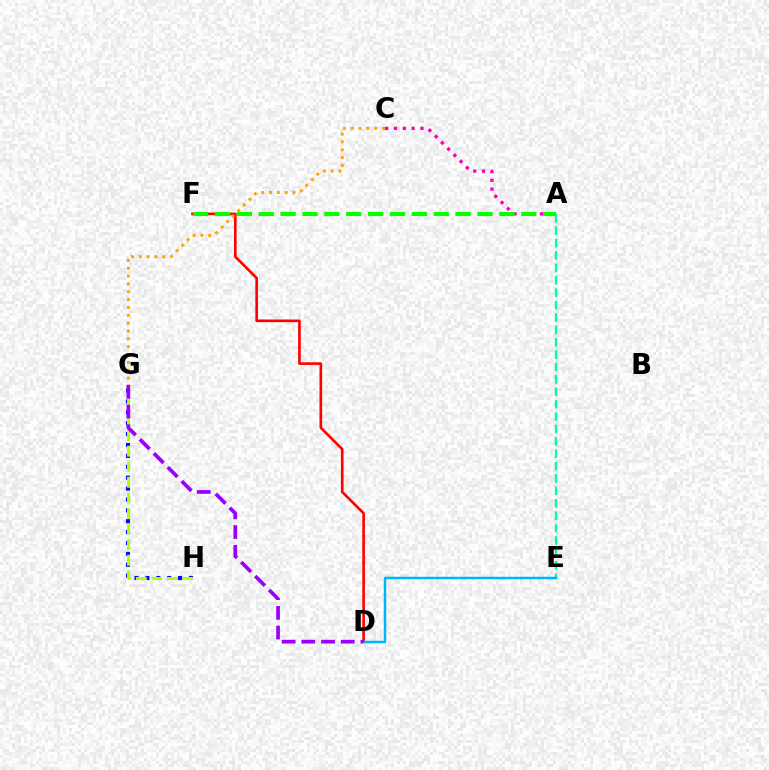{('D', 'F'): [{'color': '#ff0000', 'line_style': 'solid', 'thickness': 1.89}], ('A', 'E'): [{'color': '#00ff9d', 'line_style': 'dashed', 'thickness': 1.68}], ('A', 'C'): [{'color': '#ff00bd', 'line_style': 'dotted', 'thickness': 2.4}], ('G', 'H'): [{'color': '#0010ff', 'line_style': 'dotted', 'thickness': 2.96}, {'color': '#b3ff00', 'line_style': 'dashed', 'thickness': 2.12}], ('C', 'G'): [{'color': '#ffa500', 'line_style': 'dotted', 'thickness': 2.13}], ('A', 'F'): [{'color': '#08ff00', 'line_style': 'dashed', 'thickness': 2.97}], ('D', 'E'): [{'color': '#00b5ff', 'line_style': 'solid', 'thickness': 1.78}], ('D', 'G'): [{'color': '#9b00ff', 'line_style': 'dashed', 'thickness': 2.68}]}